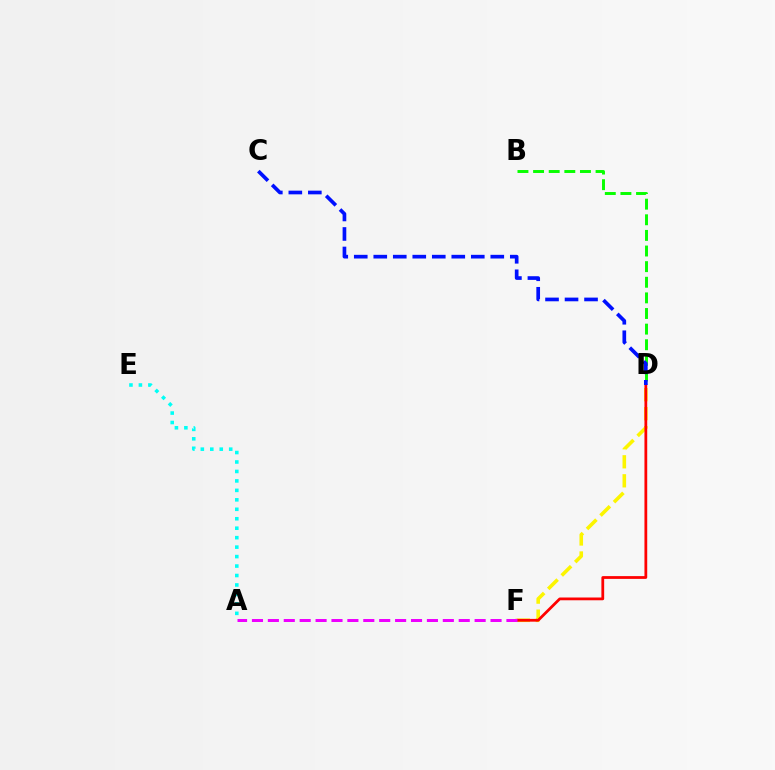{('D', 'F'): [{'color': '#fcf500', 'line_style': 'dashed', 'thickness': 2.58}, {'color': '#ff0000', 'line_style': 'solid', 'thickness': 1.99}], ('A', 'E'): [{'color': '#00fff6', 'line_style': 'dotted', 'thickness': 2.57}], ('B', 'D'): [{'color': '#08ff00', 'line_style': 'dashed', 'thickness': 2.12}], ('A', 'F'): [{'color': '#ee00ff', 'line_style': 'dashed', 'thickness': 2.16}], ('C', 'D'): [{'color': '#0010ff', 'line_style': 'dashed', 'thickness': 2.65}]}